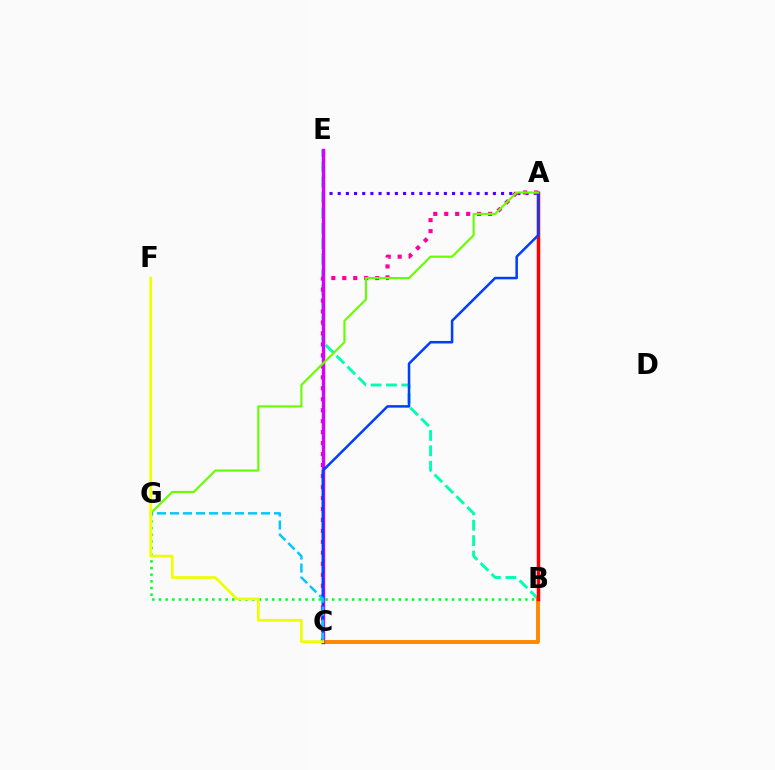{('B', 'E'): [{'color': '#00ffaf', 'line_style': 'dashed', 'thickness': 2.09}], ('B', 'C'): [{'color': '#ff8800', 'line_style': 'solid', 'thickness': 2.81}], ('B', 'G'): [{'color': '#00ff27', 'line_style': 'dotted', 'thickness': 1.81}], ('A', 'B'): [{'color': '#ff0000', 'line_style': 'solid', 'thickness': 2.51}], ('A', 'E'): [{'color': '#4f00ff', 'line_style': 'dotted', 'thickness': 2.22}], ('A', 'C'): [{'color': '#ff00a0', 'line_style': 'dotted', 'thickness': 2.98}, {'color': '#003fff', 'line_style': 'solid', 'thickness': 1.82}], ('C', 'E'): [{'color': '#d600ff', 'line_style': 'solid', 'thickness': 2.45}], ('A', 'G'): [{'color': '#66ff00', 'line_style': 'solid', 'thickness': 1.54}], ('C', 'G'): [{'color': '#00c7ff', 'line_style': 'dashed', 'thickness': 1.77}], ('C', 'F'): [{'color': '#eeff00', 'line_style': 'solid', 'thickness': 1.94}]}